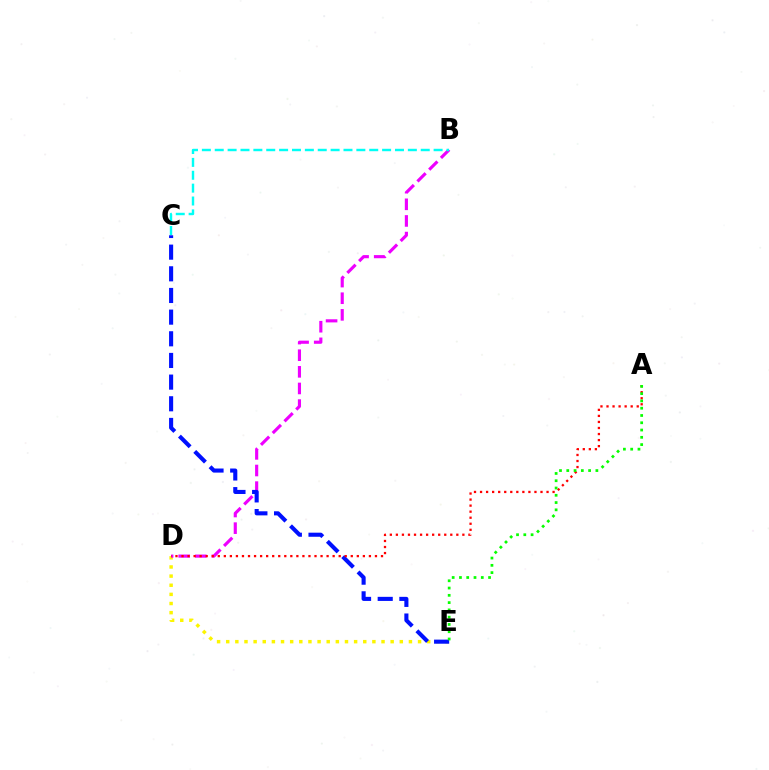{('D', 'E'): [{'color': '#fcf500', 'line_style': 'dotted', 'thickness': 2.48}], ('B', 'D'): [{'color': '#ee00ff', 'line_style': 'dashed', 'thickness': 2.26}], ('C', 'E'): [{'color': '#0010ff', 'line_style': 'dashed', 'thickness': 2.94}], ('B', 'C'): [{'color': '#00fff6', 'line_style': 'dashed', 'thickness': 1.75}], ('A', 'D'): [{'color': '#ff0000', 'line_style': 'dotted', 'thickness': 1.64}], ('A', 'E'): [{'color': '#08ff00', 'line_style': 'dotted', 'thickness': 1.98}]}